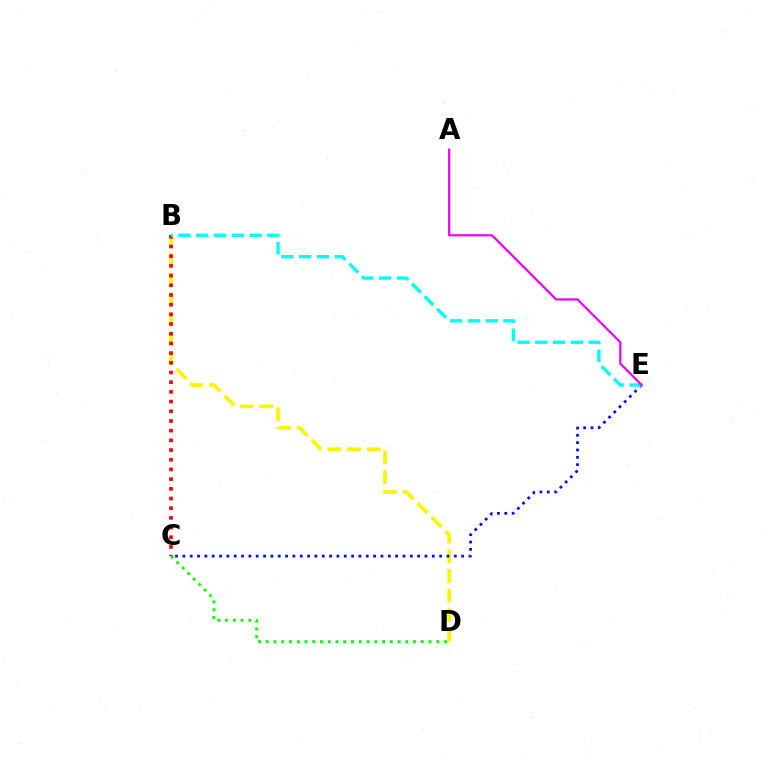{('B', 'D'): [{'color': '#fcf500', 'line_style': 'dashed', 'thickness': 2.67}], ('B', 'C'): [{'color': '#ff0000', 'line_style': 'dotted', 'thickness': 2.63}], ('C', 'E'): [{'color': '#0010ff', 'line_style': 'dotted', 'thickness': 1.99}], ('C', 'D'): [{'color': '#08ff00', 'line_style': 'dotted', 'thickness': 2.11}], ('B', 'E'): [{'color': '#00fff6', 'line_style': 'dashed', 'thickness': 2.41}], ('A', 'E'): [{'color': '#ee00ff', 'line_style': 'solid', 'thickness': 1.61}]}